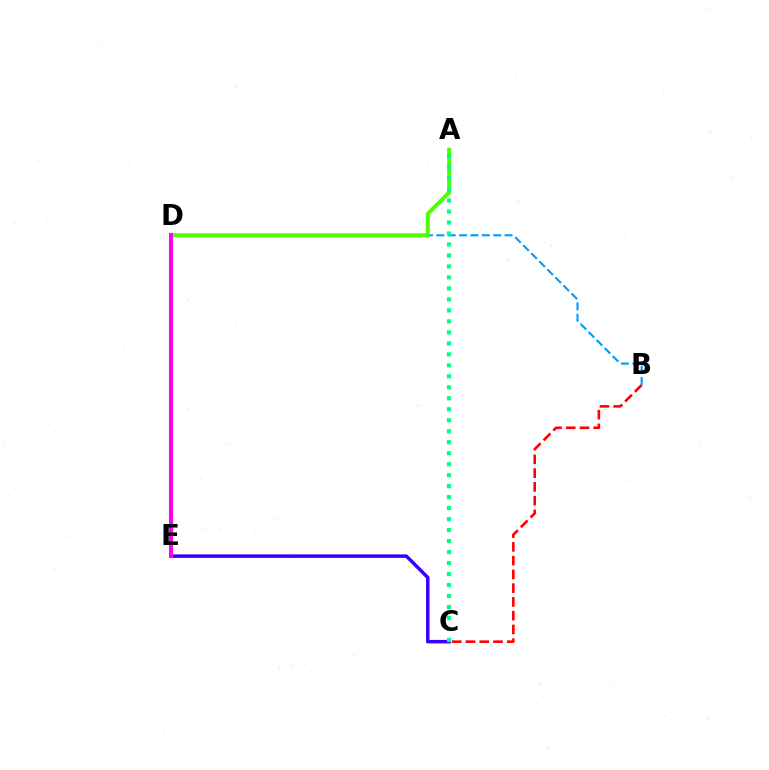{('B', 'C'): [{'color': '#ff0000', 'line_style': 'dashed', 'thickness': 1.87}], ('B', 'D'): [{'color': '#009eff', 'line_style': 'dashed', 'thickness': 1.55}], ('A', 'D'): [{'color': '#4fff00', 'line_style': 'solid', 'thickness': 2.9}], ('C', 'E'): [{'color': '#3700ff', 'line_style': 'solid', 'thickness': 2.51}], ('D', 'E'): [{'color': '#ffd500', 'line_style': 'dotted', 'thickness': 2.9}, {'color': '#ff00ed', 'line_style': 'solid', 'thickness': 2.92}], ('A', 'C'): [{'color': '#00ff86', 'line_style': 'dotted', 'thickness': 2.98}]}